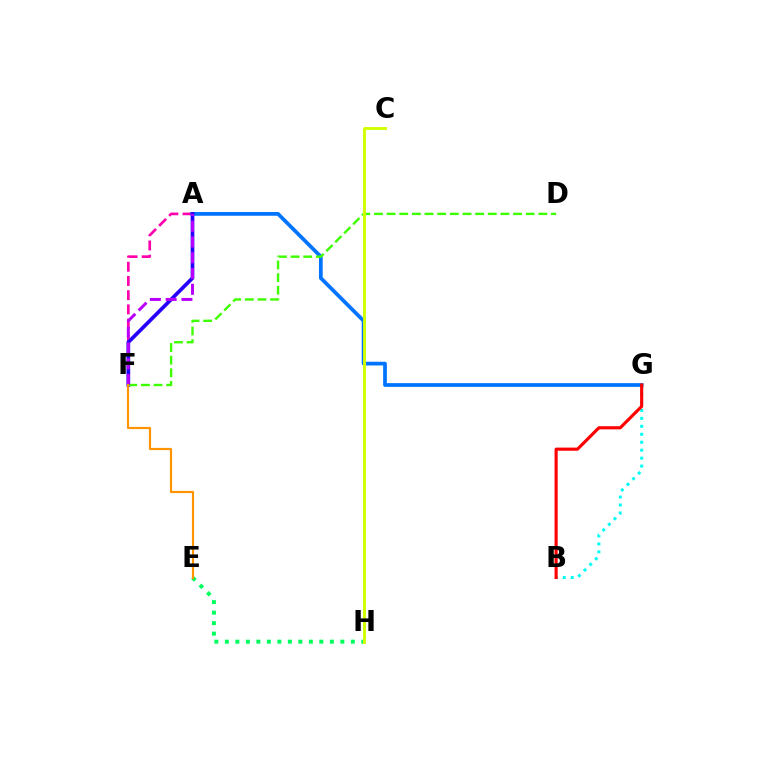{('A', 'F'): [{'color': '#ff00ac', 'line_style': 'dashed', 'thickness': 1.93}, {'color': '#2500ff', 'line_style': 'solid', 'thickness': 2.66}, {'color': '#b900ff', 'line_style': 'dashed', 'thickness': 2.14}], ('B', 'G'): [{'color': '#00fff6', 'line_style': 'dotted', 'thickness': 2.16}, {'color': '#ff0000', 'line_style': 'solid', 'thickness': 2.25}], ('A', 'G'): [{'color': '#0074ff', 'line_style': 'solid', 'thickness': 2.69}], ('E', 'H'): [{'color': '#00ff5c', 'line_style': 'dotted', 'thickness': 2.85}], ('D', 'F'): [{'color': '#3dff00', 'line_style': 'dashed', 'thickness': 1.72}], ('C', 'H'): [{'color': '#d1ff00', 'line_style': 'solid', 'thickness': 2.09}], ('E', 'F'): [{'color': '#ff9400', 'line_style': 'solid', 'thickness': 1.56}]}